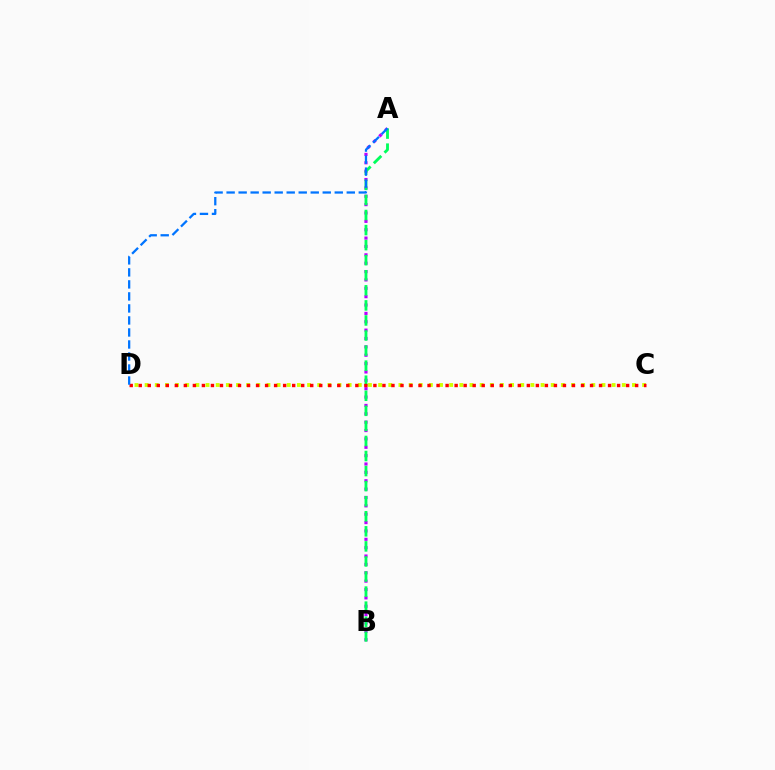{('C', 'D'): [{'color': '#d1ff00', 'line_style': 'dotted', 'thickness': 2.76}, {'color': '#ff0000', 'line_style': 'dotted', 'thickness': 2.45}], ('A', 'B'): [{'color': '#b900ff', 'line_style': 'dotted', 'thickness': 2.27}, {'color': '#00ff5c', 'line_style': 'dashed', 'thickness': 2.05}], ('A', 'D'): [{'color': '#0074ff', 'line_style': 'dashed', 'thickness': 1.63}]}